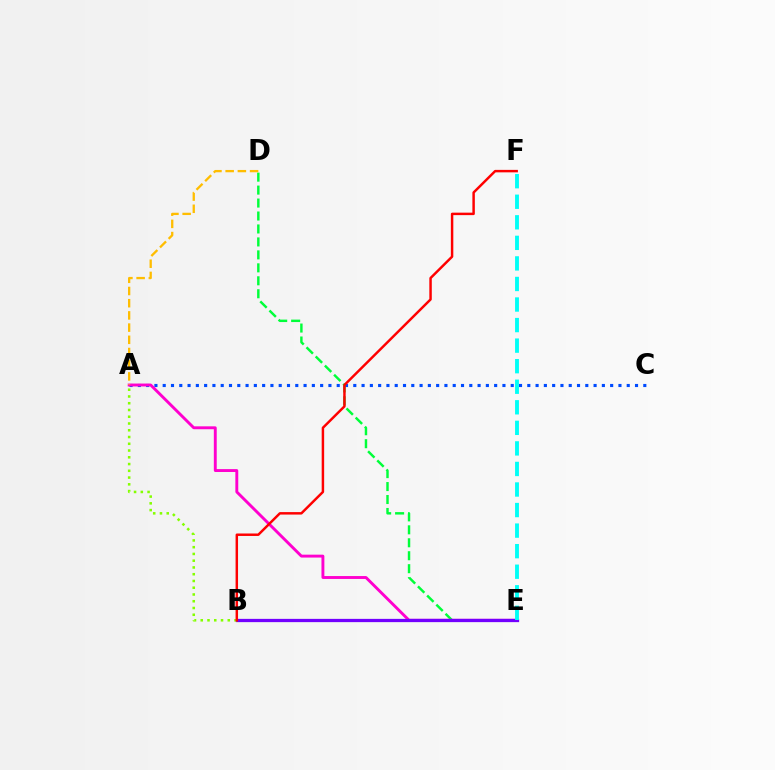{('A', 'C'): [{'color': '#004bff', 'line_style': 'dotted', 'thickness': 2.25}], ('D', 'E'): [{'color': '#00ff39', 'line_style': 'dashed', 'thickness': 1.76}], ('A', 'E'): [{'color': '#ff00cf', 'line_style': 'solid', 'thickness': 2.09}], ('A', 'D'): [{'color': '#ffbd00', 'line_style': 'dashed', 'thickness': 1.66}], ('B', 'E'): [{'color': '#7200ff', 'line_style': 'solid', 'thickness': 2.35}], ('E', 'F'): [{'color': '#00fff6', 'line_style': 'dashed', 'thickness': 2.79}], ('A', 'B'): [{'color': '#84ff00', 'line_style': 'dotted', 'thickness': 1.84}], ('B', 'F'): [{'color': '#ff0000', 'line_style': 'solid', 'thickness': 1.77}]}